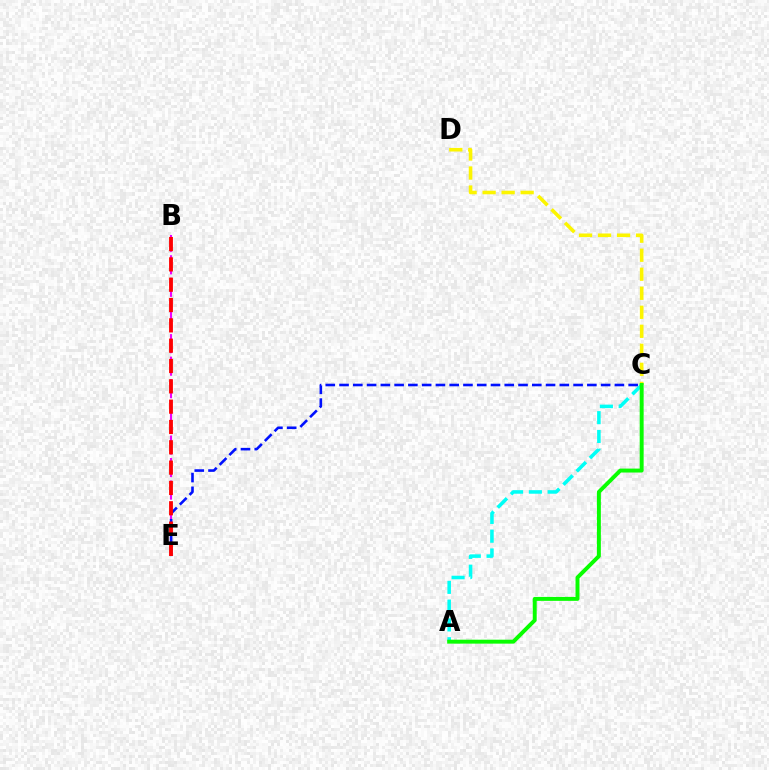{('C', 'D'): [{'color': '#fcf500', 'line_style': 'dashed', 'thickness': 2.58}], ('B', 'E'): [{'color': '#ee00ff', 'line_style': 'dashed', 'thickness': 1.53}, {'color': '#ff0000', 'line_style': 'dashed', 'thickness': 2.76}], ('A', 'C'): [{'color': '#00fff6', 'line_style': 'dashed', 'thickness': 2.55}, {'color': '#08ff00', 'line_style': 'solid', 'thickness': 2.84}], ('C', 'E'): [{'color': '#0010ff', 'line_style': 'dashed', 'thickness': 1.87}]}